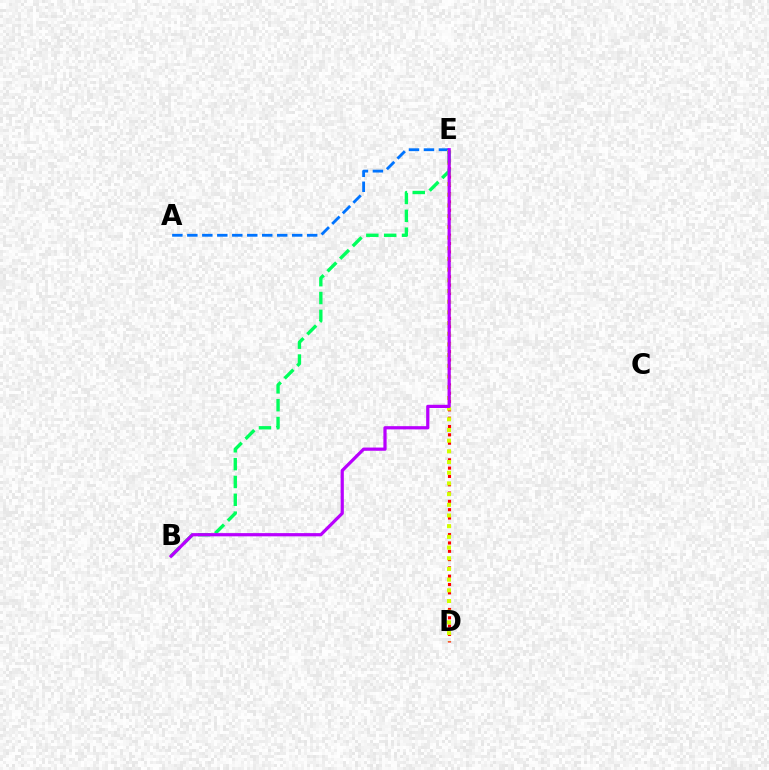{('D', 'E'): [{'color': '#ff0000', 'line_style': 'dotted', 'thickness': 2.26}, {'color': '#d1ff00', 'line_style': 'dotted', 'thickness': 2.9}], ('A', 'E'): [{'color': '#0074ff', 'line_style': 'dashed', 'thickness': 2.03}], ('B', 'E'): [{'color': '#00ff5c', 'line_style': 'dashed', 'thickness': 2.42}, {'color': '#b900ff', 'line_style': 'solid', 'thickness': 2.32}]}